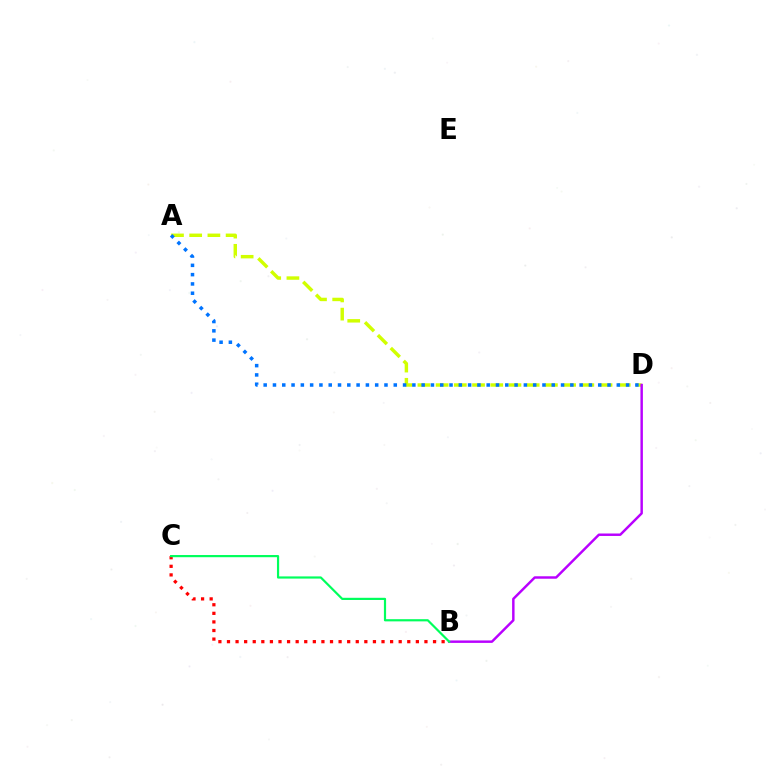{('B', 'C'): [{'color': '#ff0000', 'line_style': 'dotted', 'thickness': 2.33}, {'color': '#00ff5c', 'line_style': 'solid', 'thickness': 1.58}], ('A', 'D'): [{'color': '#d1ff00', 'line_style': 'dashed', 'thickness': 2.47}, {'color': '#0074ff', 'line_style': 'dotted', 'thickness': 2.52}], ('B', 'D'): [{'color': '#b900ff', 'line_style': 'solid', 'thickness': 1.77}]}